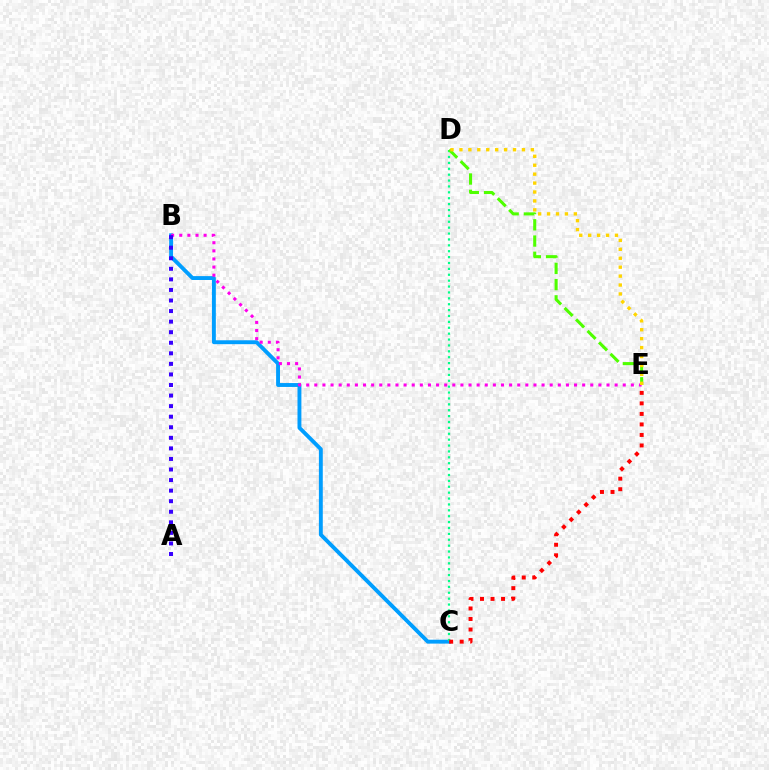{('B', 'C'): [{'color': '#009eff', 'line_style': 'solid', 'thickness': 2.8}], ('B', 'E'): [{'color': '#ff00ed', 'line_style': 'dotted', 'thickness': 2.21}], ('C', 'D'): [{'color': '#00ff86', 'line_style': 'dotted', 'thickness': 1.6}], ('D', 'E'): [{'color': '#4fff00', 'line_style': 'dashed', 'thickness': 2.21}, {'color': '#ffd500', 'line_style': 'dotted', 'thickness': 2.43}], ('A', 'B'): [{'color': '#3700ff', 'line_style': 'dotted', 'thickness': 2.87}], ('C', 'E'): [{'color': '#ff0000', 'line_style': 'dotted', 'thickness': 2.86}]}